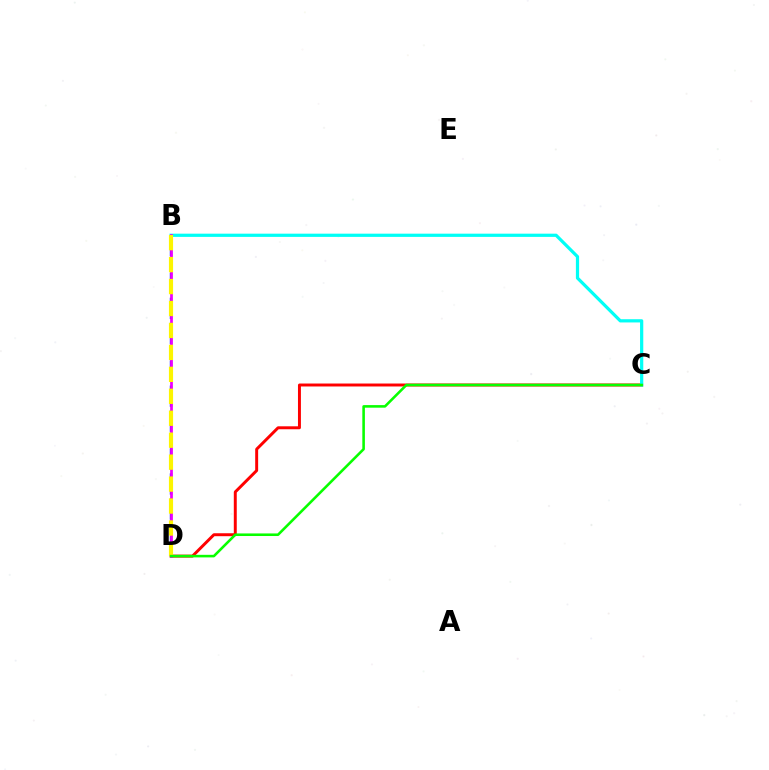{('C', 'D'): [{'color': '#ff0000', 'line_style': 'solid', 'thickness': 2.12}, {'color': '#08ff00', 'line_style': 'solid', 'thickness': 1.86}], ('B', 'C'): [{'color': '#00fff6', 'line_style': 'solid', 'thickness': 2.32}], ('B', 'D'): [{'color': '#0010ff', 'line_style': 'dashed', 'thickness': 1.7}, {'color': '#ee00ff', 'line_style': 'solid', 'thickness': 1.97}, {'color': '#fcf500', 'line_style': 'dashed', 'thickness': 2.98}]}